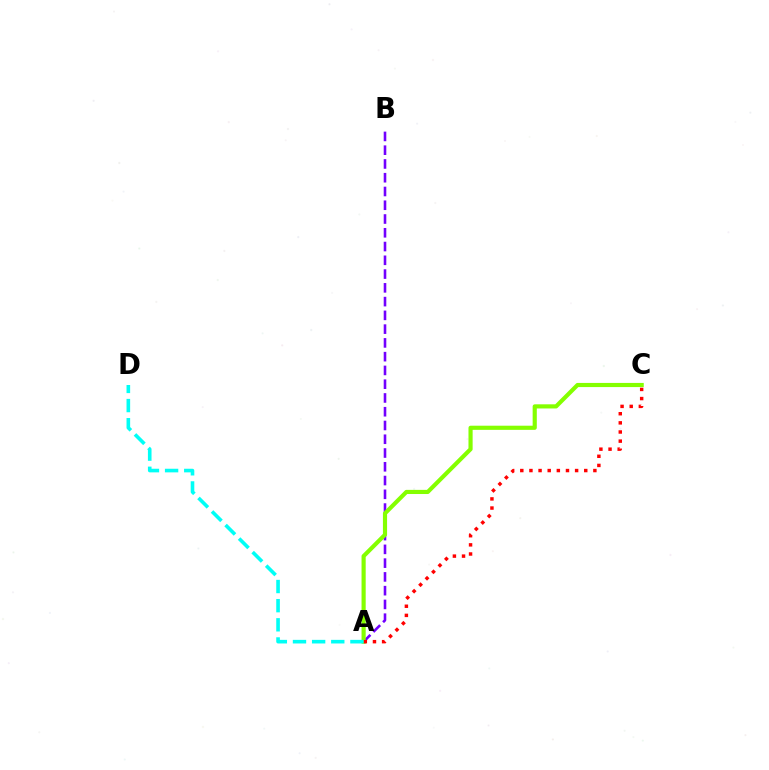{('A', 'B'): [{'color': '#7200ff', 'line_style': 'dashed', 'thickness': 1.87}], ('A', 'C'): [{'color': '#84ff00', 'line_style': 'solid', 'thickness': 2.99}, {'color': '#ff0000', 'line_style': 'dotted', 'thickness': 2.48}], ('A', 'D'): [{'color': '#00fff6', 'line_style': 'dashed', 'thickness': 2.6}]}